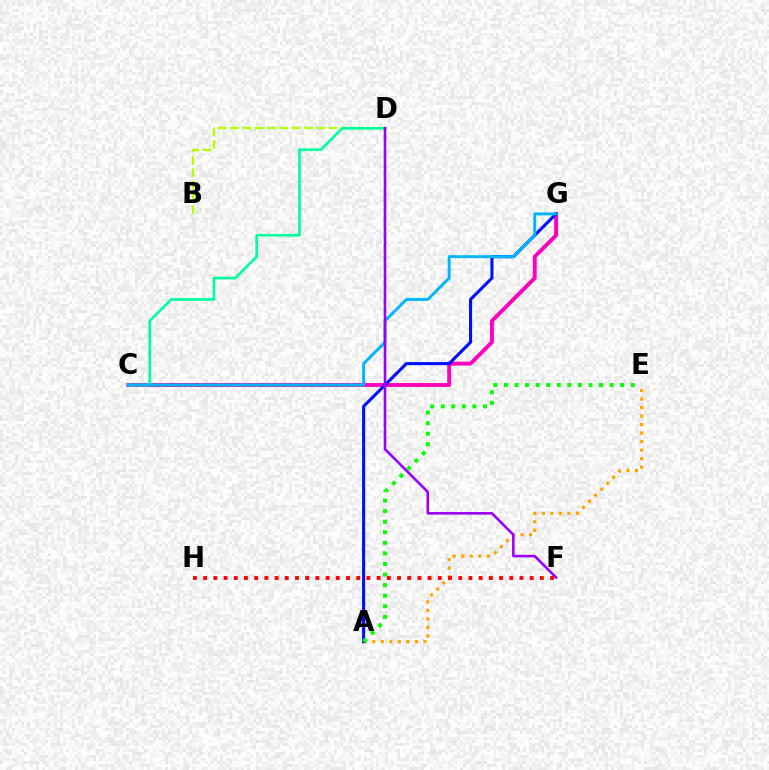{('C', 'G'): [{'color': '#ff00bd', 'line_style': 'solid', 'thickness': 2.81}, {'color': '#00b5ff', 'line_style': 'solid', 'thickness': 2.1}], ('A', 'E'): [{'color': '#ffa500', 'line_style': 'dotted', 'thickness': 2.32}, {'color': '#08ff00', 'line_style': 'dotted', 'thickness': 2.87}], ('F', 'H'): [{'color': '#ff0000', 'line_style': 'dotted', 'thickness': 2.77}], ('B', 'D'): [{'color': '#b3ff00', 'line_style': 'dashed', 'thickness': 1.67}], ('C', 'D'): [{'color': '#00ff9d', 'line_style': 'solid', 'thickness': 1.91}], ('A', 'G'): [{'color': '#0010ff', 'line_style': 'solid', 'thickness': 2.22}], ('D', 'F'): [{'color': '#9b00ff', 'line_style': 'solid', 'thickness': 1.86}]}